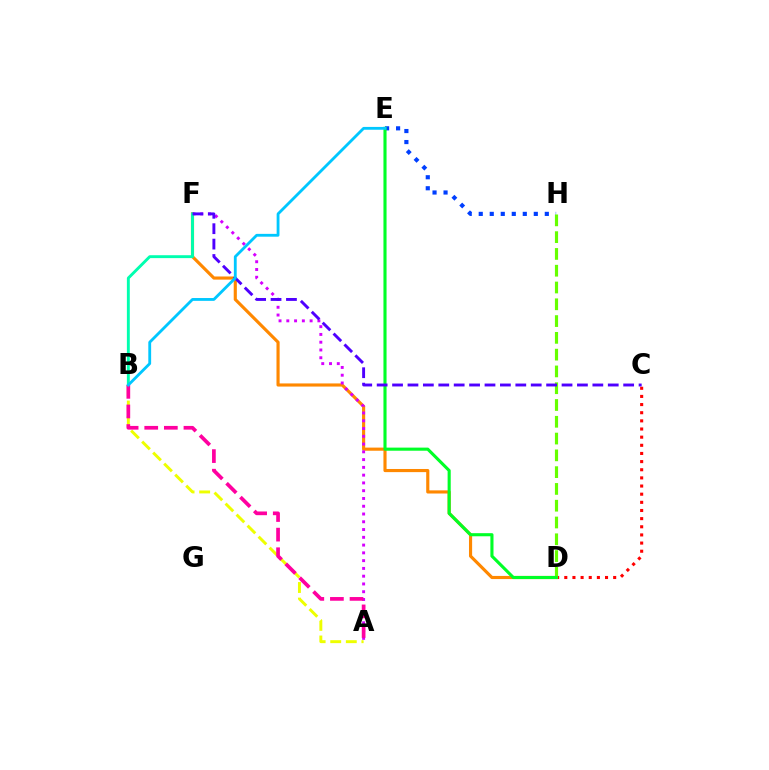{('C', 'D'): [{'color': '#ff0000', 'line_style': 'dotted', 'thickness': 2.21}], ('E', 'H'): [{'color': '#003fff', 'line_style': 'dotted', 'thickness': 2.99}], ('D', 'F'): [{'color': '#ff8800', 'line_style': 'solid', 'thickness': 2.26}], ('A', 'B'): [{'color': '#eeff00', 'line_style': 'dashed', 'thickness': 2.12}, {'color': '#ff00a0', 'line_style': 'dashed', 'thickness': 2.66}], ('D', 'H'): [{'color': '#66ff00', 'line_style': 'dashed', 'thickness': 2.28}], ('D', 'E'): [{'color': '#00ff27', 'line_style': 'solid', 'thickness': 2.24}], ('A', 'F'): [{'color': '#d600ff', 'line_style': 'dotted', 'thickness': 2.11}], ('B', 'F'): [{'color': '#00ffaf', 'line_style': 'solid', 'thickness': 2.09}], ('C', 'F'): [{'color': '#4f00ff', 'line_style': 'dashed', 'thickness': 2.09}], ('B', 'E'): [{'color': '#00c7ff', 'line_style': 'solid', 'thickness': 2.03}]}